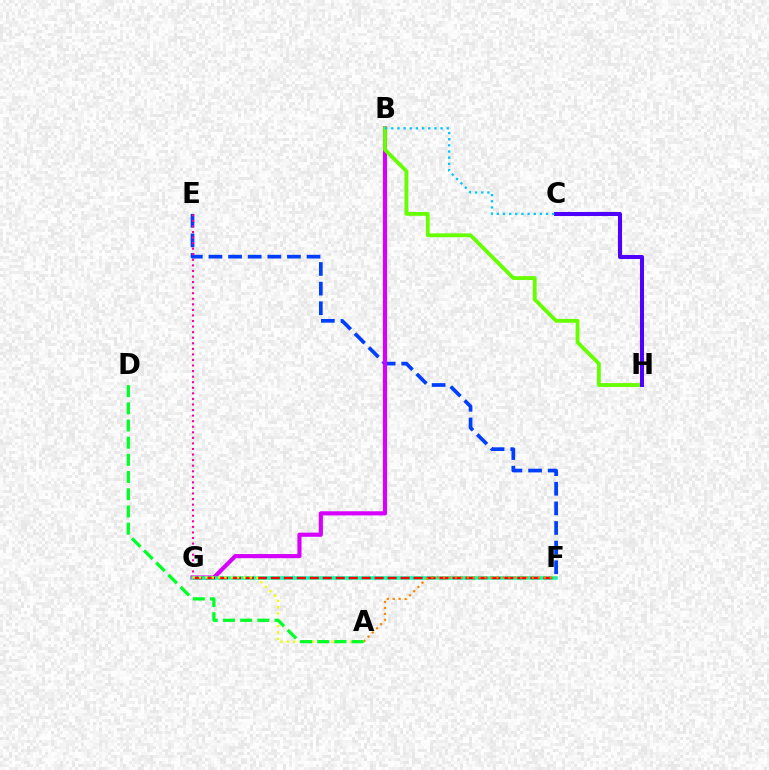{('E', 'F'): [{'color': '#003fff', 'line_style': 'dashed', 'thickness': 2.67}], ('E', 'G'): [{'color': '#ff00a0', 'line_style': 'dotted', 'thickness': 1.51}], ('B', 'G'): [{'color': '#d600ff', 'line_style': 'solid', 'thickness': 2.98}], ('F', 'G'): [{'color': '#00ffaf', 'line_style': 'solid', 'thickness': 2.53}, {'color': '#ff0000', 'line_style': 'dashed', 'thickness': 1.76}], ('B', 'H'): [{'color': '#66ff00', 'line_style': 'solid', 'thickness': 2.75}], ('C', 'H'): [{'color': '#4f00ff', 'line_style': 'solid', 'thickness': 2.92}], ('A', 'F'): [{'color': '#ff8800', 'line_style': 'dotted', 'thickness': 1.61}], ('A', 'G'): [{'color': '#eeff00', 'line_style': 'dotted', 'thickness': 1.72}], ('B', 'C'): [{'color': '#00c7ff', 'line_style': 'dotted', 'thickness': 1.67}], ('A', 'D'): [{'color': '#00ff27', 'line_style': 'dashed', 'thickness': 2.33}]}